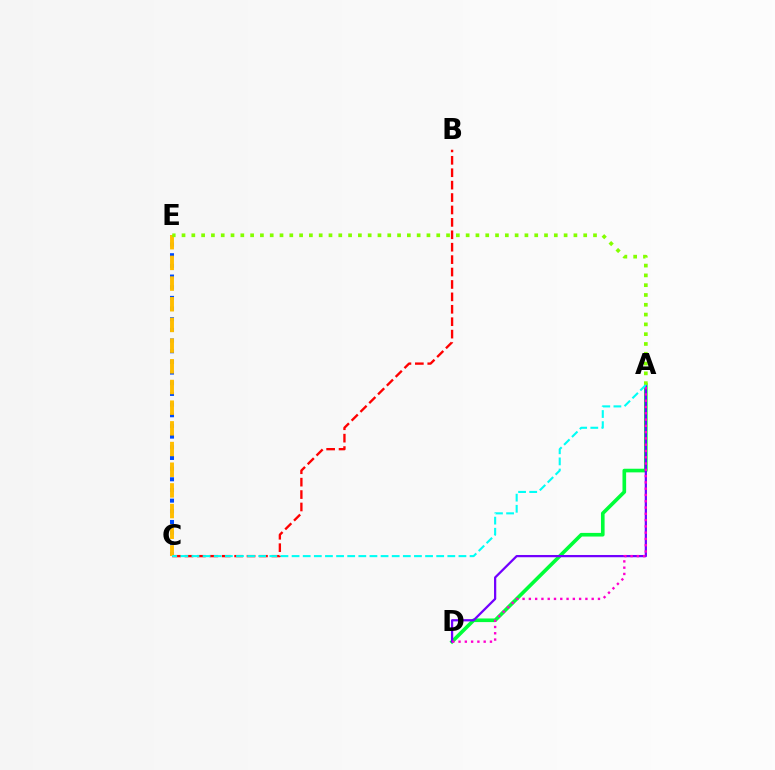{('A', 'D'): [{'color': '#00ff39', 'line_style': 'solid', 'thickness': 2.62}, {'color': '#7200ff', 'line_style': 'solid', 'thickness': 1.62}, {'color': '#ff00cf', 'line_style': 'dotted', 'thickness': 1.71}], ('C', 'E'): [{'color': '#004bff', 'line_style': 'dotted', 'thickness': 2.9}, {'color': '#ffbd00', 'line_style': 'dashed', 'thickness': 2.81}], ('B', 'C'): [{'color': '#ff0000', 'line_style': 'dashed', 'thickness': 1.69}], ('A', 'E'): [{'color': '#84ff00', 'line_style': 'dotted', 'thickness': 2.66}], ('A', 'C'): [{'color': '#00fff6', 'line_style': 'dashed', 'thickness': 1.51}]}